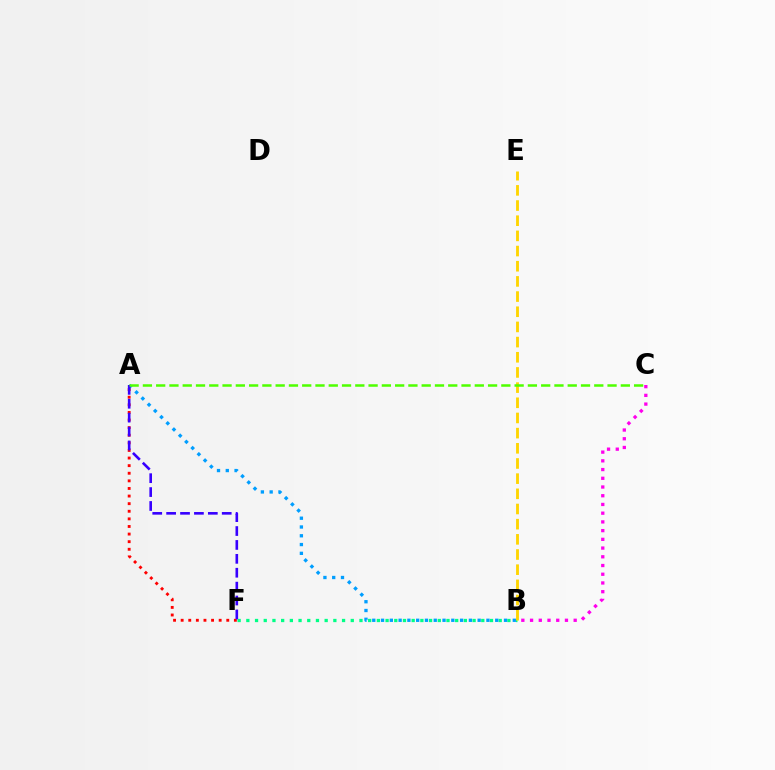{('B', 'F'): [{'color': '#00ff86', 'line_style': 'dotted', 'thickness': 2.36}], ('B', 'E'): [{'color': '#ffd500', 'line_style': 'dashed', 'thickness': 2.06}], ('A', 'F'): [{'color': '#ff0000', 'line_style': 'dotted', 'thickness': 2.07}, {'color': '#3700ff', 'line_style': 'dashed', 'thickness': 1.89}], ('A', 'B'): [{'color': '#009eff', 'line_style': 'dotted', 'thickness': 2.39}], ('B', 'C'): [{'color': '#ff00ed', 'line_style': 'dotted', 'thickness': 2.37}], ('A', 'C'): [{'color': '#4fff00', 'line_style': 'dashed', 'thickness': 1.8}]}